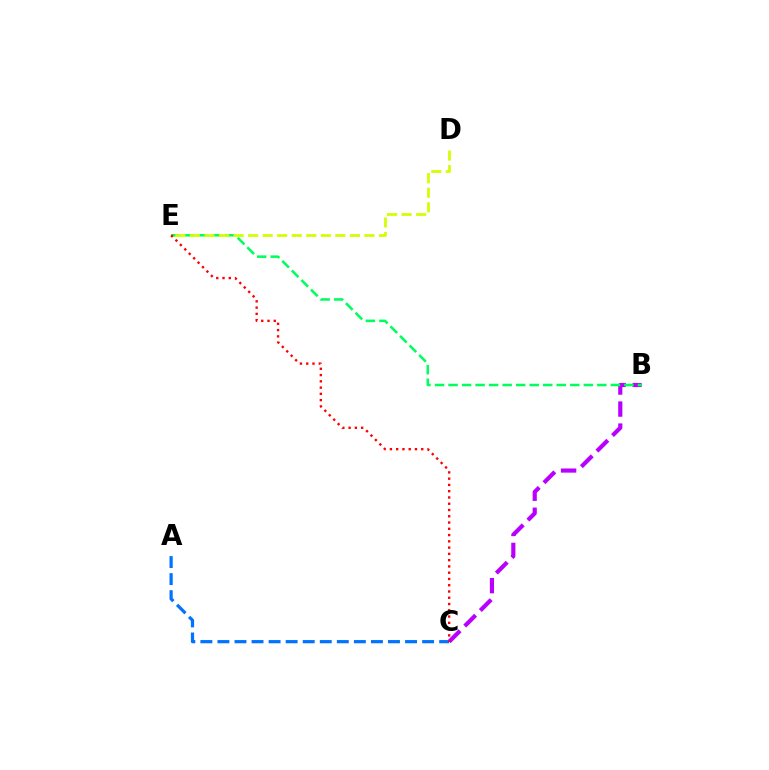{('B', 'C'): [{'color': '#b900ff', 'line_style': 'dashed', 'thickness': 2.99}], ('B', 'E'): [{'color': '#00ff5c', 'line_style': 'dashed', 'thickness': 1.84}], ('A', 'C'): [{'color': '#0074ff', 'line_style': 'dashed', 'thickness': 2.32}], ('D', 'E'): [{'color': '#d1ff00', 'line_style': 'dashed', 'thickness': 1.98}], ('C', 'E'): [{'color': '#ff0000', 'line_style': 'dotted', 'thickness': 1.7}]}